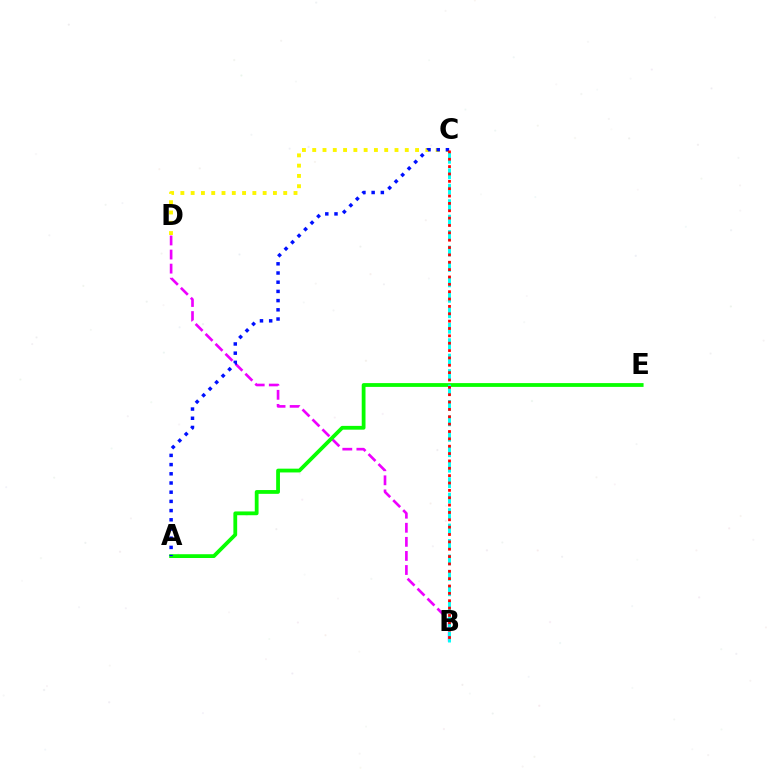{('B', 'D'): [{'color': '#ee00ff', 'line_style': 'dashed', 'thickness': 1.91}], ('A', 'E'): [{'color': '#08ff00', 'line_style': 'solid', 'thickness': 2.73}], ('C', 'D'): [{'color': '#fcf500', 'line_style': 'dotted', 'thickness': 2.79}], ('B', 'C'): [{'color': '#00fff6', 'line_style': 'dashed', 'thickness': 2.1}, {'color': '#ff0000', 'line_style': 'dotted', 'thickness': 2.0}], ('A', 'C'): [{'color': '#0010ff', 'line_style': 'dotted', 'thickness': 2.5}]}